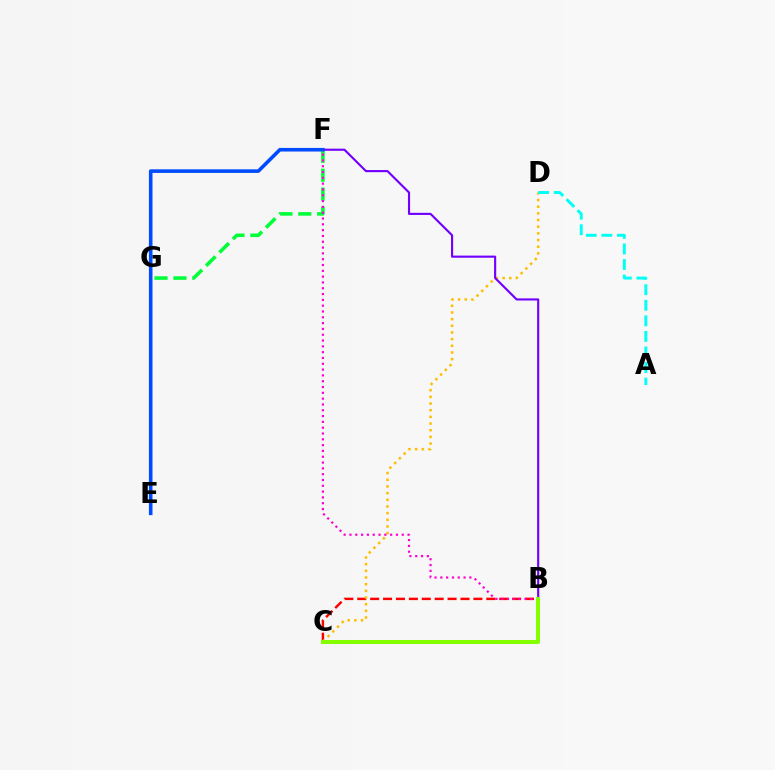{('B', 'C'): [{'color': '#ff0000', 'line_style': 'dashed', 'thickness': 1.75}, {'color': '#84ff00', 'line_style': 'solid', 'thickness': 2.88}], ('F', 'G'): [{'color': '#00ff39', 'line_style': 'dashed', 'thickness': 2.57}], ('C', 'D'): [{'color': '#ffbd00', 'line_style': 'dotted', 'thickness': 1.81}], ('B', 'F'): [{'color': '#7200ff', 'line_style': 'solid', 'thickness': 1.54}, {'color': '#ff00cf', 'line_style': 'dotted', 'thickness': 1.58}], ('E', 'F'): [{'color': '#004bff', 'line_style': 'solid', 'thickness': 2.59}], ('A', 'D'): [{'color': '#00fff6', 'line_style': 'dashed', 'thickness': 2.12}]}